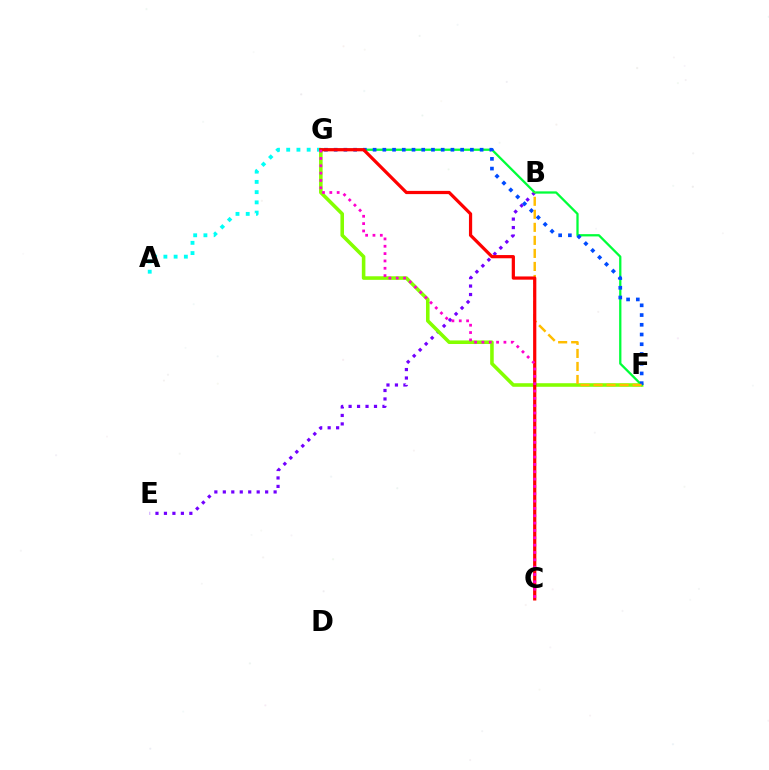{('B', 'E'): [{'color': '#7200ff', 'line_style': 'dotted', 'thickness': 2.3}], ('A', 'G'): [{'color': '#00fff6', 'line_style': 'dotted', 'thickness': 2.78}], ('F', 'G'): [{'color': '#84ff00', 'line_style': 'solid', 'thickness': 2.57}, {'color': '#00ff39', 'line_style': 'solid', 'thickness': 1.64}, {'color': '#004bff', 'line_style': 'dotted', 'thickness': 2.64}], ('B', 'F'): [{'color': '#ffbd00', 'line_style': 'dashed', 'thickness': 1.77}], ('C', 'G'): [{'color': '#ff0000', 'line_style': 'solid', 'thickness': 2.32}, {'color': '#ff00cf', 'line_style': 'dotted', 'thickness': 1.99}]}